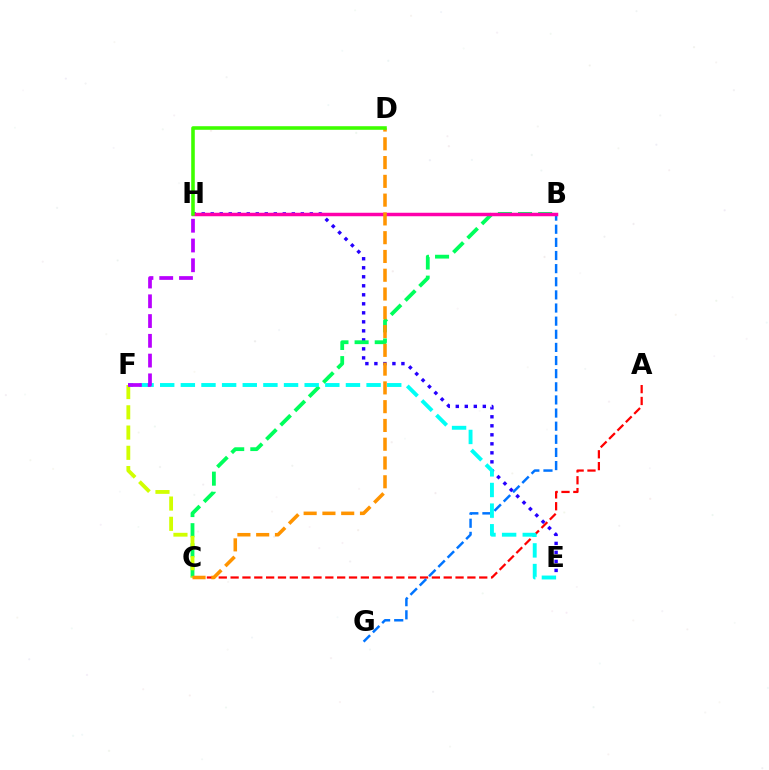{('A', 'C'): [{'color': '#ff0000', 'line_style': 'dashed', 'thickness': 1.61}], ('E', 'H'): [{'color': '#2500ff', 'line_style': 'dotted', 'thickness': 2.45}], ('B', 'C'): [{'color': '#00ff5c', 'line_style': 'dashed', 'thickness': 2.74}], ('B', 'G'): [{'color': '#0074ff', 'line_style': 'dashed', 'thickness': 1.78}], ('C', 'F'): [{'color': '#d1ff00', 'line_style': 'dashed', 'thickness': 2.75}], ('E', 'F'): [{'color': '#00fff6', 'line_style': 'dashed', 'thickness': 2.8}], ('B', 'H'): [{'color': '#ff00ac', 'line_style': 'solid', 'thickness': 2.5}], ('F', 'H'): [{'color': '#b900ff', 'line_style': 'dashed', 'thickness': 2.68}], ('C', 'D'): [{'color': '#ff9400', 'line_style': 'dashed', 'thickness': 2.55}], ('D', 'H'): [{'color': '#3dff00', 'line_style': 'solid', 'thickness': 2.57}]}